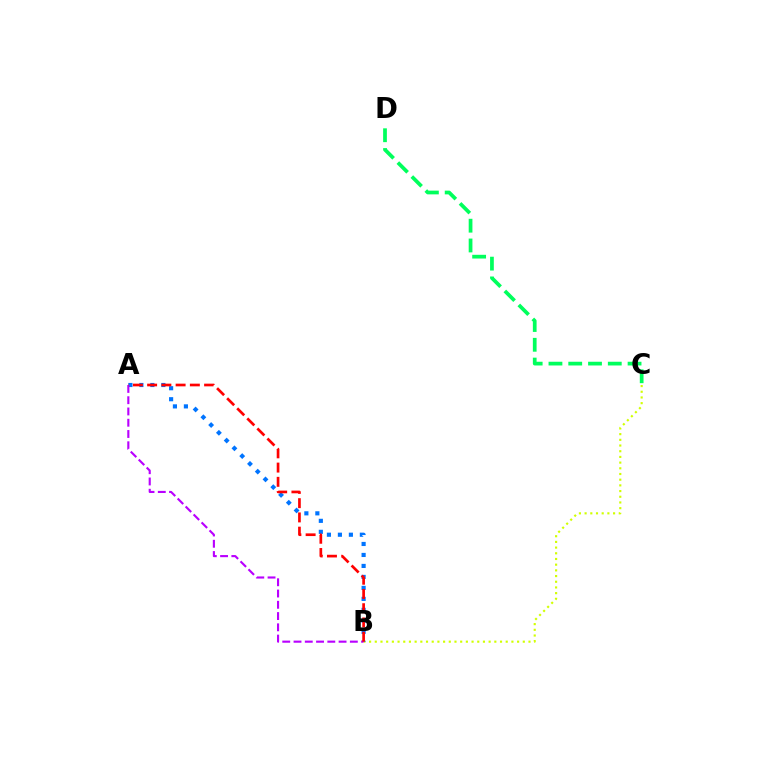{('B', 'C'): [{'color': '#d1ff00', 'line_style': 'dotted', 'thickness': 1.55}], ('A', 'B'): [{'color': '#0074ff', 'line_style': 'dotted', 'thickness': 2.98}, {'color': '#b900ff', 'line_style': 'dashed', 'thickness': 1.53}, {'color': '#ff0000', 'line_style': 'dashed', 'thickness': 1.93}], ('C', 'D'): [{'color': '#00ff5c', 'line_style': 'dashed', 'thickness': 2.69}]}